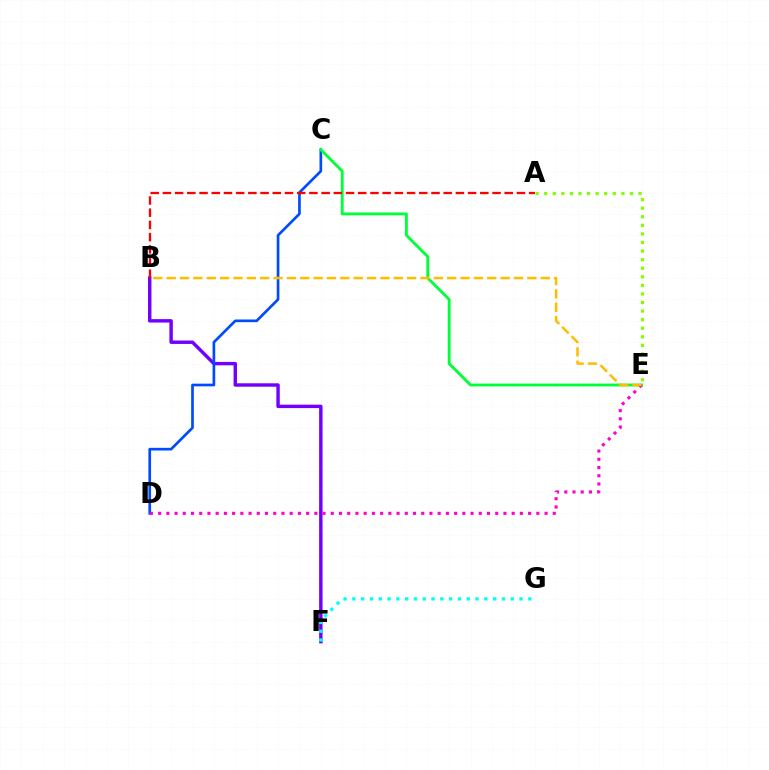{('B', 'F'): [{'color': '#7200ff', 'line_style': 'solid', 'thickness': 2.47}], ('F', 'G'): [{'color': '#00fff6', 'line_style': 'dotted', 'thickness': 2.39}], ('A', 'E'): [{'color': '#84ff00', 'line_style': 'dotted', 'thickness': 2.33}], ('C', 'D'): [{'color': '#004bff', 'line_style': 'solid', 'thickness': 1.93}], ('C', 'E'): [{'color': '#00ff39', 'line_style': 'solid', 'thickness': 2.06}], ('D', 'E'): [{'color': '#ff00cf', 'line_style': 'dotted', 'thickness': 2.23}], ('B', 'E'): [{'color': '#ffbd00', 'line_style': 'dashed', 'thickness': 1.81}], ('A', 'B'): [{'color': '#ff0000', 'line_style': 'dashed', 'thickness': 1.66}]}